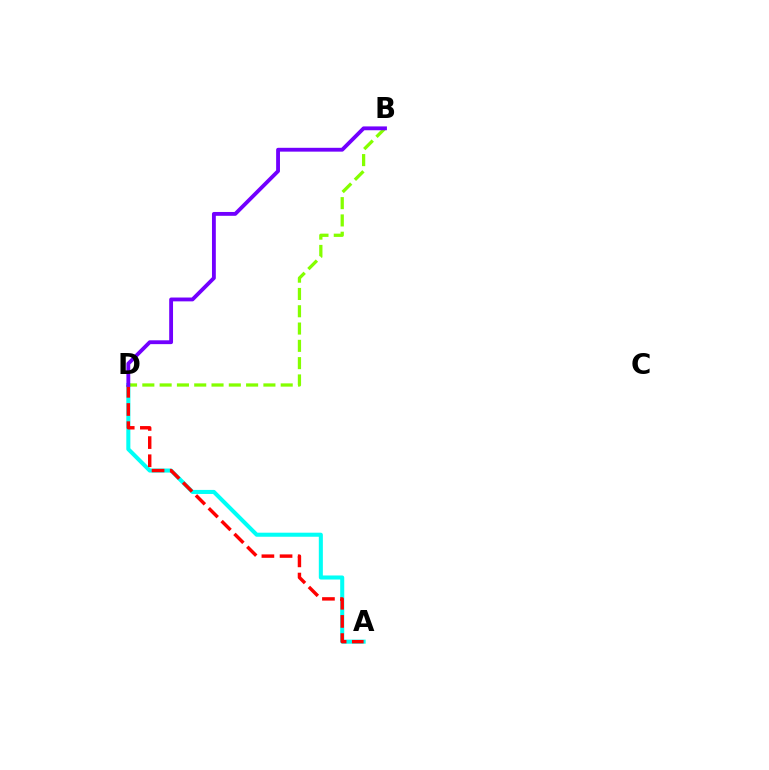{('A', 'D'): [{'color': '#00fff6', 'line_style': 'solid', 'thickness': 2.92}, {'color': '#ff0000', 'line_style': 'dashed', 'thickness': 2.47}], ('B', 'D'): [{'color': '#84ff00', 'line_style': 'dashed', 'thickness': 2.35}, {'color': '#7200ff', 'line_style': 'solid', 'thickness': 2.76}]}